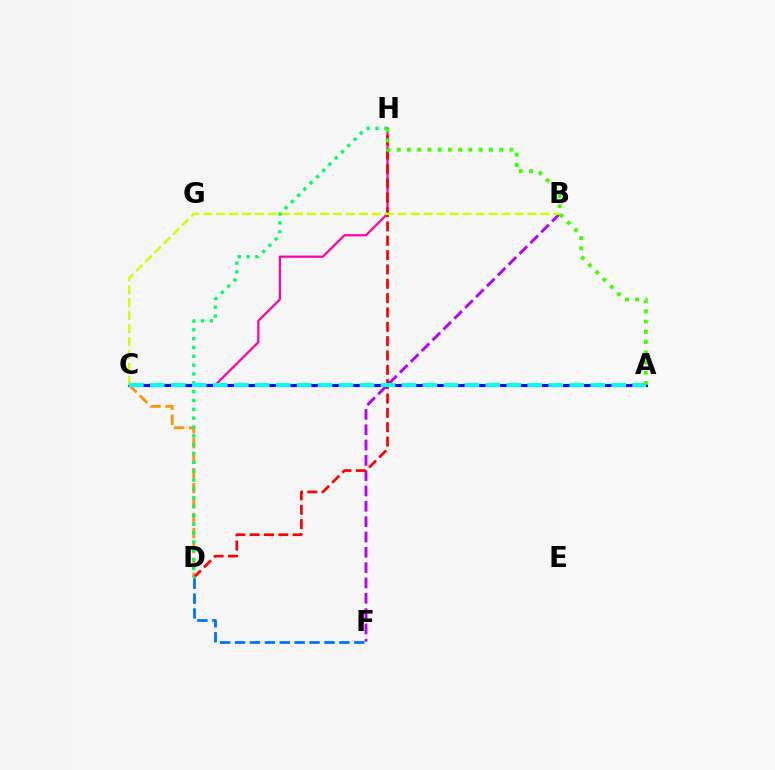{('B', 'F'): [{'color': '#b900ff', 'line_style': 'dashed', 'thickness': 2.08}], ('C', 'H'): [{'color': '#ff00ac', 'line_style': 'solid', 'thickness': 1.6}], ('A', 'C'): [{'color': '#2500ff', 'line_style': 'solid', 'thickness': 2.22}, {'color': '#00fff6', 'line_style': 'dashed', 'thickness': 2.85}], ('C', 'D'): [{'color': '#ff9400', 'line_style': 'dashed', 'thickness': 2.04}], ('D', 'H'): [{'color': '#ff0000', 'line_style': 'dashed', 'thickness': 1.95}, {'color': '#00ff5c', 'line_style': 'dotted', 'thickness': 2.4}], ('B', 'C'): [{'color': '#d1ff00', 'line_style': 'dashed', 'thickness': 1.76}], ('A', 'H'): [{'color': '#3dff00', 'line_style': 'dotted', 'thickness': 2.78}], ('D', 'F'): [{'color': '#0074ff', 'line_style': 'dashed', 'thickness': 2.02}]}